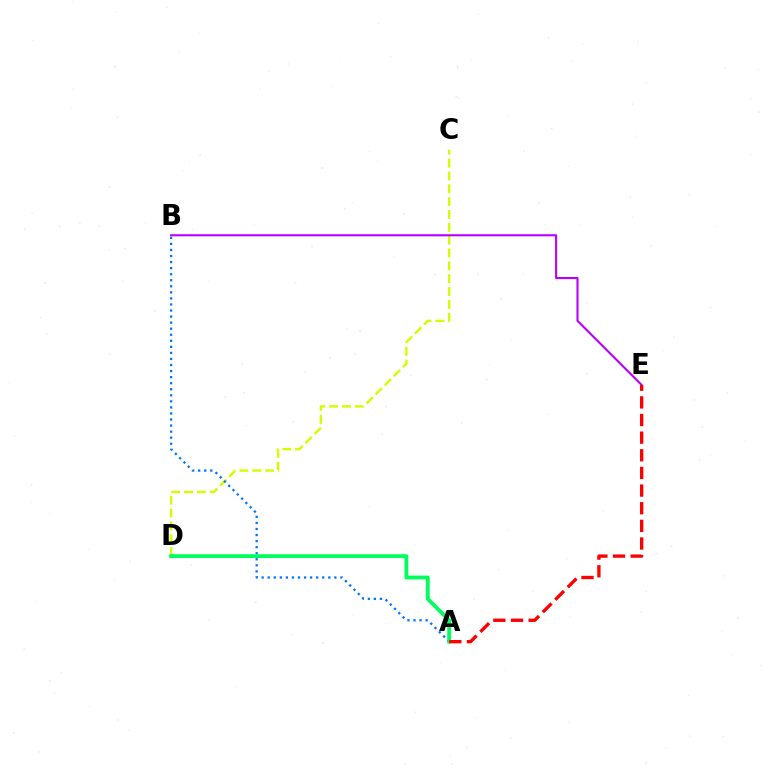{('C', 'D'): [{'color': '#d1ff00', 'line_style': 'dashed', 'thickness': 1.75}], ('B', 'E'): [{'color': '#b900ff', 'line_style': 'solid', 'thickness': 1.51}], ('A', 'B'): [{'color': '#0074ff', 'line_style': 'dotted', 'thickness': 1.65}], ('A', 'D'): [{'color': '#00ff5c', 'line_style': 'solid', 'thickness': 2.75}], ('A', 'E'): [{'color': '#ff0000', 'line_style': 'dashed', 'thickness': 2.4}]}